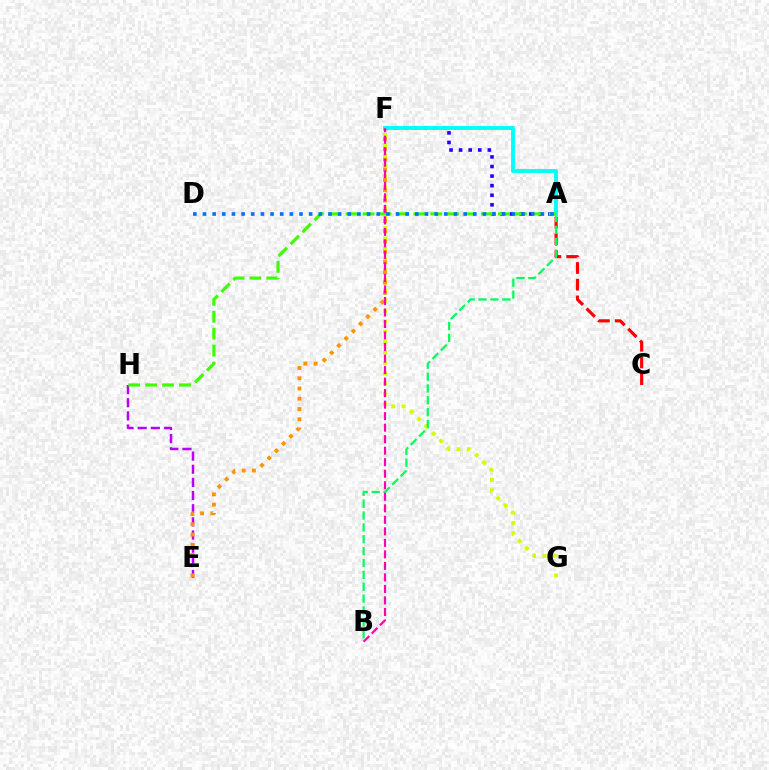{('A', 'F'): [{'color': '#2500ff', 'line_style': 'dotted', 'thickness': 2.6}, {'color': '#00fff6', 'line_style': 'solid', 'thickness': 2.78}], ('A', 'C'): [{'color': '#ff0000', 'line_style': 'dashed', 'thickness': 2.27}], ('E', 'H'): [{'color': '#b900ff', 'line_style': 'dashed', 'thickness': 1.79}], ('F', 'G'): [{'color': '#d1ff00', 'line_style': 'dotted', 'thickness': 2.82}], ('A', 'B'): [{'color': '#00ff5c', 'line_style': 'dashed', 'thickness': 1.61}], ('E', 'F'): [{'color': '#ff9400', 'line_style': 'dotted', 'thickness': 2.79}], ('A', 'H'): [{'color': '#3dff00', 'line_style': 'dashed', 'thickness': 2.3}], ('A', 'D'): [{'color': '#0074ff', 'line_style': 'dotted', 'thickness': 2.62}], ('B', 'F'): [{'color': '#ff00ac', 'line_style': 'dashed', 'thickness': 1.56}]}